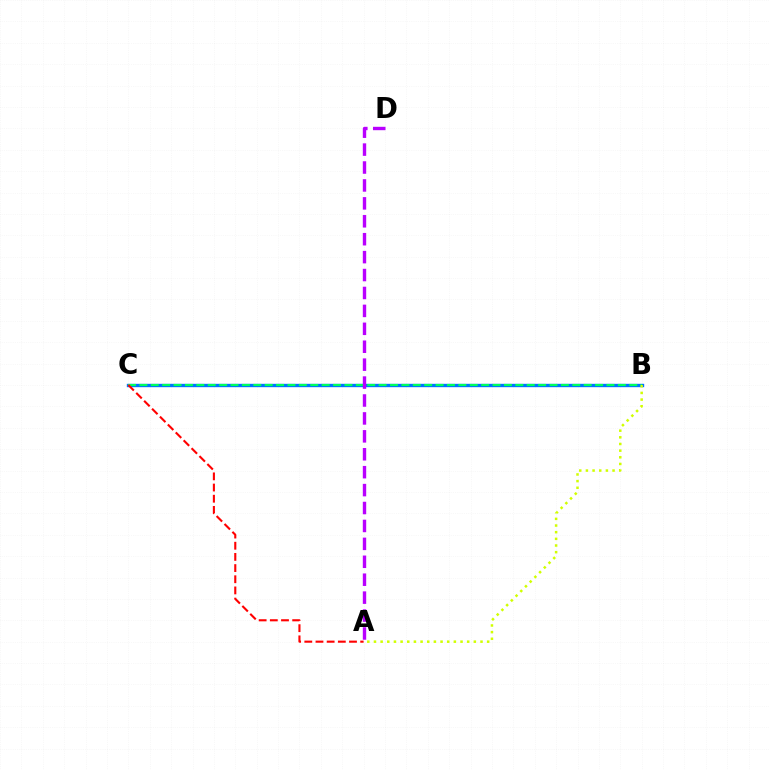{('B', 'C'): [{'color': '#0074ff', 'line_style': 'solid', 'thickness': 2.42}, {'color': '#00ff5c', 'line_style': 'dashed', 'thickness': 1.55}], ('A', 'C'): [{'color': '#ff0000', 'line_style': 'dashed', 'thickness': 1.52}], ('A', 'D'): [{'color': '#b900ff', 'line_style': 'dashed', 'thickness': 2.43}], ('A', 'B'): [{'color': '#d1ff00', 'line_style': 'dotted', 'thickness': 1.81}]}